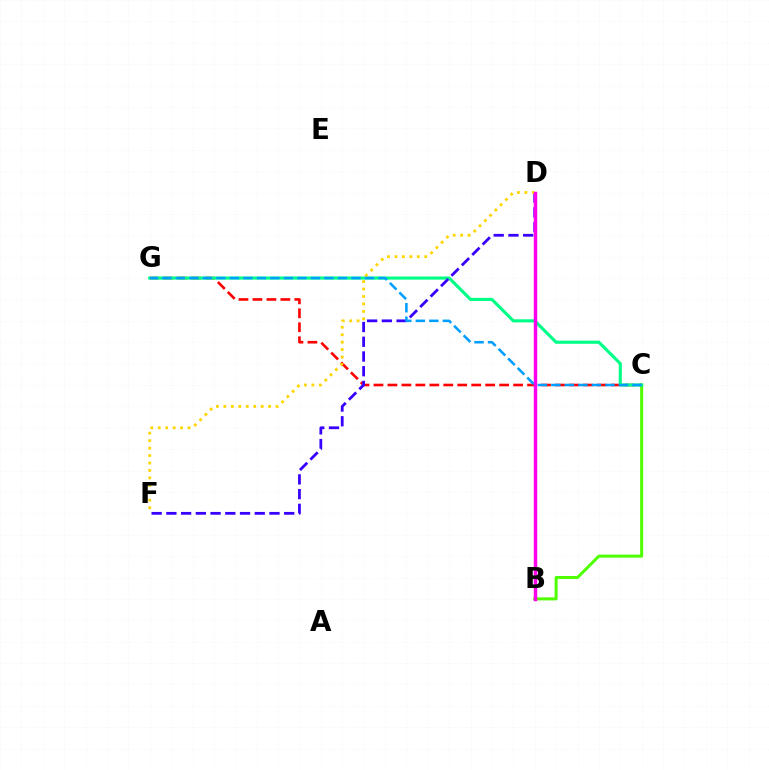{('B', 'C'): [{'color': '#4fff00', 'line_style': 'solid', 'thickness': 2.17}], ('C', 'G'): [{'color': '#ff0000', 'line_style': 'dashed', 'thickness': 1.9}, {'color': '#00ff86', 'line_style': 'solid', 'thickness': 2.25}, {'color': '#009eff', 'line_style': 'dashed', 'thickness': 1.84}], ('D', 'F'): [{'color': '#3700ff', 'line_style': 'dashed', 'thickness': 2.0}, {'color': '#ffd500', 'line_style': 'dotted', 'thickness': 2.02}], ('B', 'D'): [{'color': '#ff00ed', 'line_style': 'solid', 'thickness': 2.49}]}